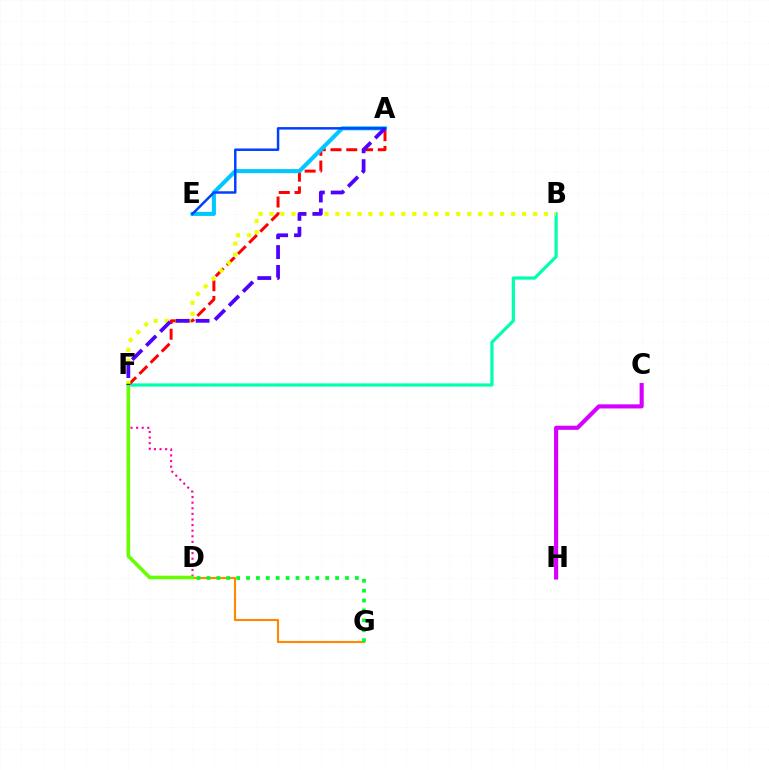{('B', 'F'): [{'color': '#00ffaf', 'line_style': 'solid', 'thickness': 2.31}, {'color': '#eeff00', 'line_style': 'dotted', 'thickness': 2.98}], ('A', 'F'): [{'color': '#ff0000', 'line_style': 'dashed', 'thickness': 2.14}, {'color': '#4f00ff', 'line_style': 'dashed', 'thickness': 2.7}], ('A', 'E'): [{'color': '#00c7ff', 'line_style': 'solid', 'thickness': 2.93}, {'color': '#003fff', 'line_style': 'solid', 'thickness': 1.78}], ('D', 'F'): [{'color': '#ff00a0', 'line_style': 'dotted', 'thickness': 1.52}, {'color': '#66ff00', 'line_style': 'solid', 'thickness': 2.6}], ('D', 'G'): [{'color': '#ff8800', 'line_style': 'solid', 'thickness': 1.54}, {'color': '#00ff27', 'line_style': 'dotted', 'thickness': 2.69}], ('C', 'H'): [{'color': '#d600ff', 'line_style': 'solid', 'thickness': 2.96}]}